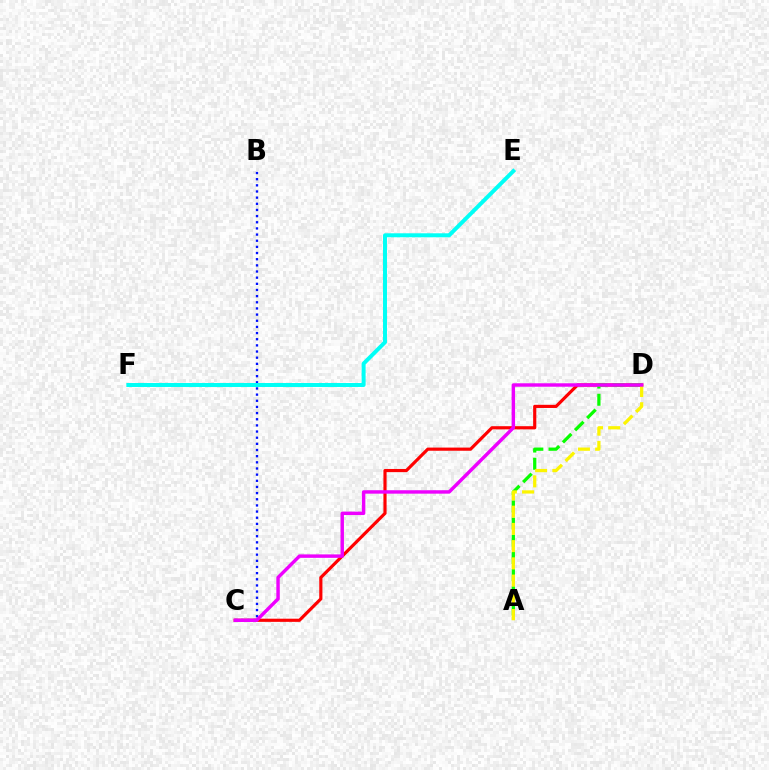{('C', 'D'): [{'color': '#ff0000', 'line_style': 'solid', 'thickness': 2.28}, {'color': '#ee00ff', 'line_style': 'solid', 'thickness': 2.48}], ('A', 'D'): [{'color': '#08ff00', 'line_style': 'dashed', 'thickness': 2.33}, {'color': '#fcf500', 'line_style': 'dashed', 'thickness': 2.34}], ('B', 'C'): [{'color': '#0010ff', 'line_style': 'dotted', 'thickness': 1.67}], ('E', 'F'): [{'color': '#00fff6', 'line_style': 'solid', 'thickness': 2.86}]}